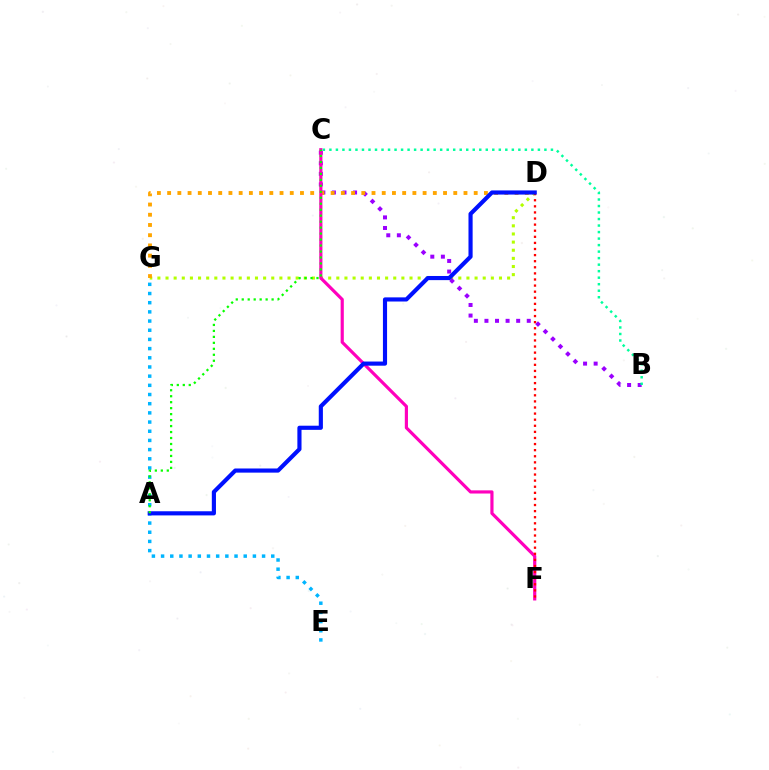{('D', 'G'): [{'color': '#b3ff00', 'line_style': 'dotted', 'thickness': 2.21}, {'color': '#ffa500', 'line_style': 'dotted', 'thickness': 2.78}], ('B', 'C'): [{'color': '#9b00ff', 'line_style': 'dotted', 'thickness': 2.87}, {'color': '#00ff9d', 'line_style': 'dotted', 'thickness': 1.77}], ('E', 'G'): [{'color': '#00b5ff', 'line_style': 'dotted', 'thickness': 2.49}], ('C', 'F'): [{'color': '#ff00bd', 'line_style': 'solid', 'thickness': 2.28}], ('D', 'F'): [{'color': '#ff0000', 'line_style': 'dotted', 'thickness': 1.66}], ('A', 'D'): [{'color': '#0010ff', 'line_style': 'solid', 'thickness': 2.98}], ('A', 'C'): [{'color': '#08ff00', 'line_style': 'dotted', 'thickness': 1.62}]}